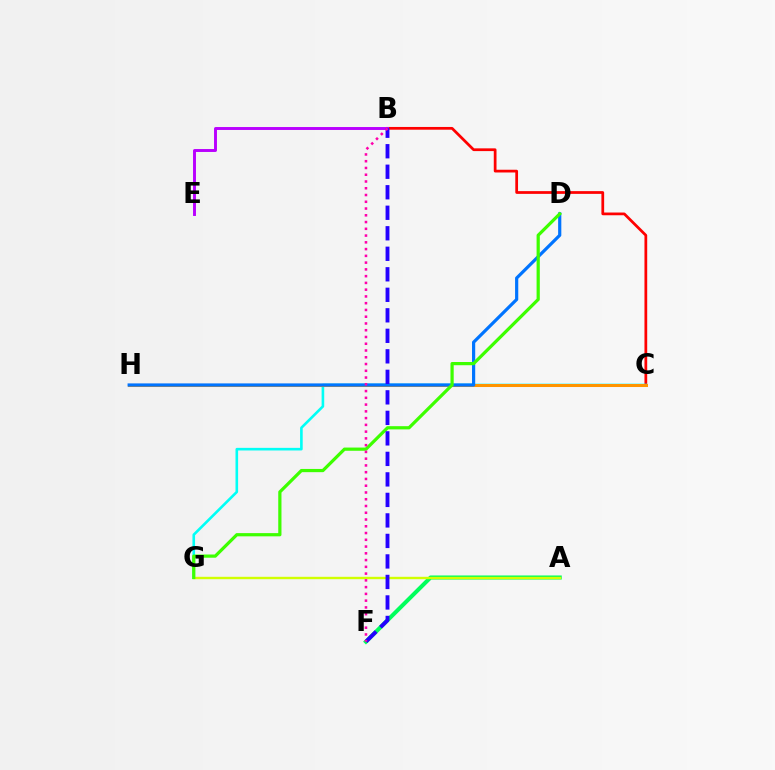{('B', 'C'): [{'color': '#ff0000', 'line_style': 'solid', 'thickness': 1.97}], ('C', 'G'): [{'color': '#00fff6', 'line_style': 'solid', 'thickness': 1.88}], ('A', 'F'): [{'color': '#00ff5c', 'line_style': 'solid', 'thickness': 2.92}], ('C', 'H'): [{'color': '#ff9400', 'line_style': 'solid', 'thickness': 2.18}], ('D', 'H'): [{'color': '#0074ff', 'line_style': 'solid', 'thickness': 2.3}], ('A', 'G'): [{'color': '#d1ff00', 'line_style': 'solid', 'thickness': 1.72}], ('B', 'E'): [{'color': '#b900ff', 'line_style': 'solid', 'thickness': 2.11}], ('D', 'G'): [{'color': '#3dff00', 'line_style': 'solid', 'thickness': 2.32}], ('B', 'F'): [{'color': '#2500ff', 'line_style': 'dashed', 'thickness': 2.79}, {'color': '#ff00ac', 'line_style': 'dotted', 'thickness': 1.84}]}